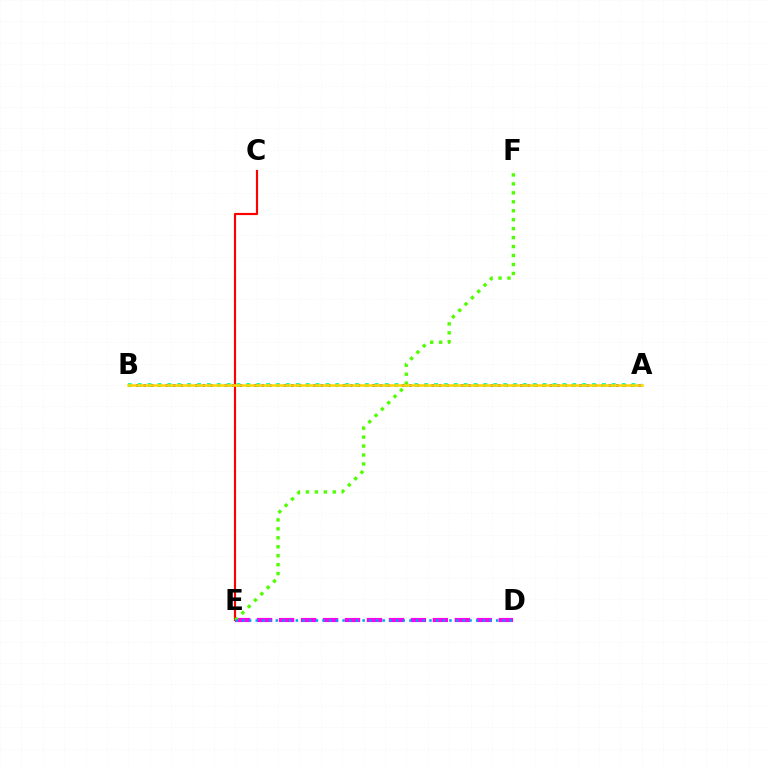{('D', 'E'): [{'color': '#ff00ed', 'line_style': 'dashed', 'thickness': 2.98}, {'color': '#009eff', 'line_style': 'dotted', 'thickness': 1.81}], ('A', 'B'): [{'color': '#3700ff', 'line_style': 'dotted', 'thickness': 2.01}, {'color': '#00ff86', 'line_style': 'dotted', 'thickness': 2.68}, {'color': '#ffd500', 'line_style': 'solid', 'thickness': 1.83}], ('C', 'E'): [{'color': '#ff0000', 'line_style': 'solid', 'thickness': 1.57}], ('E', 'F'): [{'color': '#4fff00', 'line_style': 'dotted', 'thickness': 2.43}]}